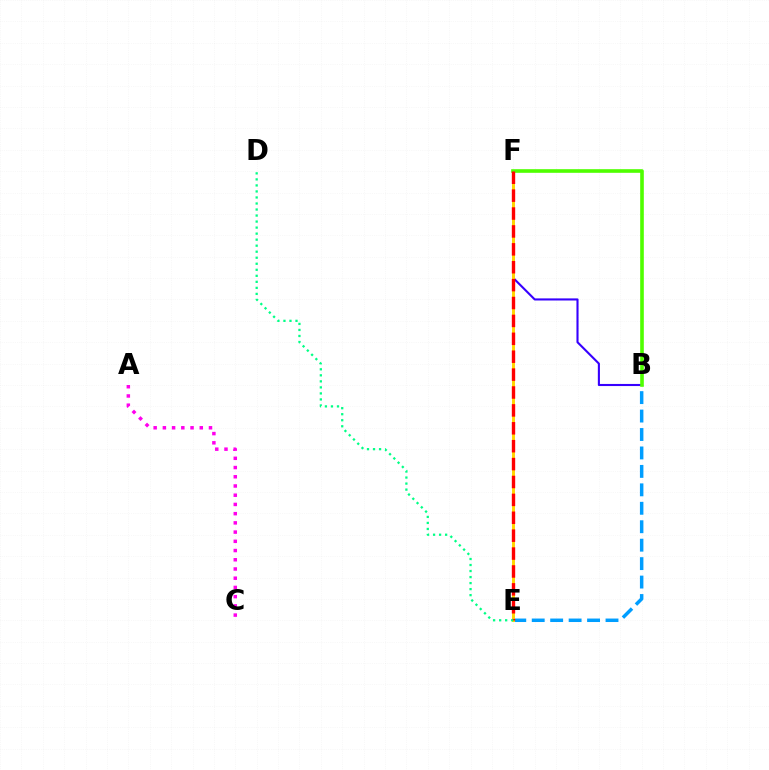{('B', 'F'): [{'color': '#3700ff', 'line_style': 'solid', 'thickness': 1.51}, {'color': '#4fff00', 'line_style': 'solid', 'thickness': 2.61}], ('B', 'E'): [{'color': '#009eff', 'line_style': 'dashed', 'thickness': 2.51}], ('E', 'F'): [{'color': '#ffd500', 'line_style': 'solid', 'thickness': 2.12}, {'color': '#ff0000', 'line_style': 'dashed', 'thickness': 2.43}], ('D', 'E'): [{'color': '#00ff86', 'line_style': 'dotted', 'thickness': 1.64}], ('A', 'C'): [{'color': '#ff00ed', 'line_style': 'dotted', 'thickness': 2.51}]}